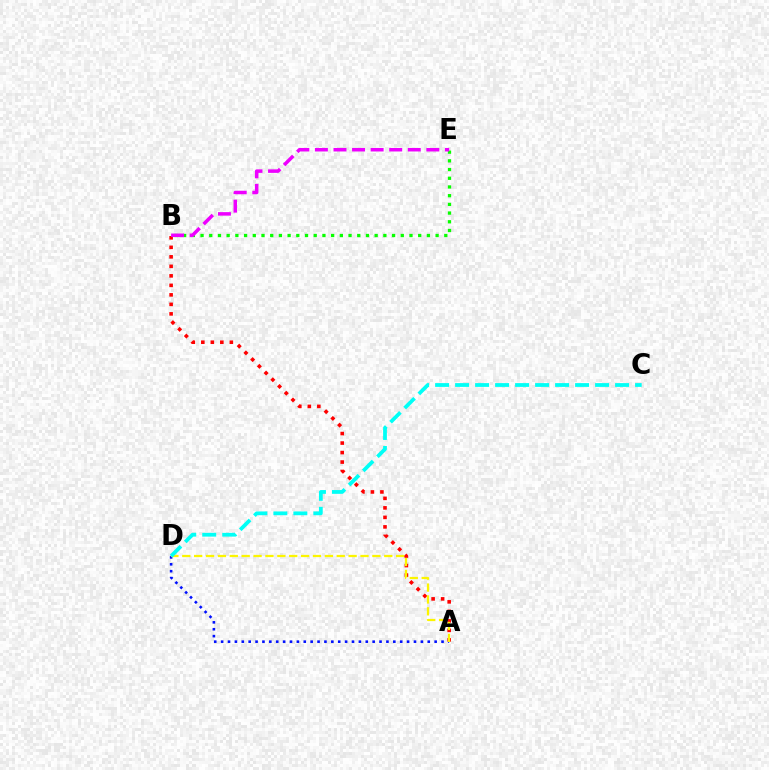{('A', 'D'): [{'color': '#0010ff', 'line_style': 'dotted', 'thickness': 1.87}, {'color': '#fcf500', 'line_style': 'dashed', 'thickness': 1.61}], ('A', 'B'): [{'color': '#ff0000', 'line_style': 'dotted', 'thickness': 2.58}], ('B', 'E'): [{'color': '#08ff00', 'line_style': 'dotted', 'thickness': 2.37}, {'color': '#ee00ff', 'line_style': 'dashed', 'thickness': 2.52}], ('C', 'D'): [{'color': '#00fff6', 'line_style': 'dashed', 'thickness': 2.72}]}